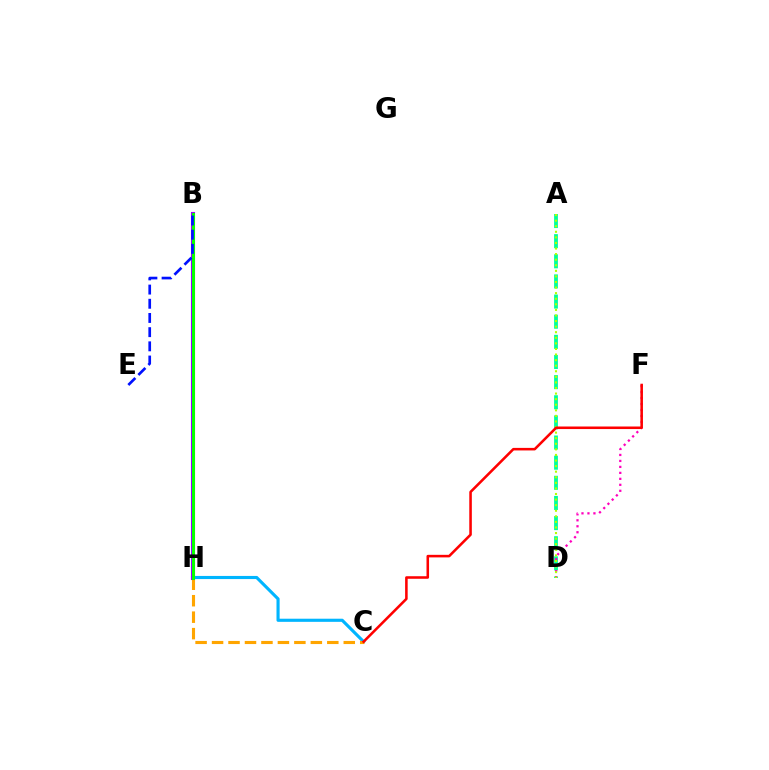{('C', 'H'): [{'color': '#00b5ff', 'line_style': 'solid', 'thickness': 2.25}, {'color': '#ffa500', 'line_style': 'dashed', 'thickness': 2.24}], ('B', 'H'): [{'color': '#9b00ff', 'line_style': 'solid', 'thickness': 2.94}, {'color': '#08ff00', 'line_style': 'solid', 'thickness': 2.18}], ('A', 'D'): [{'color': '#00ff9d', 'line_style': 'dashed', 'thickness': 2.74}, {'color': '#b3ff00', 'line_style': 'dotted', 'thickness': 1.52}], ('D', 'F'): [{'color': '#ff00bd', 'line_style': 'dotted', 'thickness': 1.62}], ('C', 'F'): [{'color': '#ff0000', 'line_style': 'solid', 'thickness': 1.84}], ('B', 'E'): [{'color': '#0010ff', 'line_style': 'dashed', 'thickness': 1.93}]}